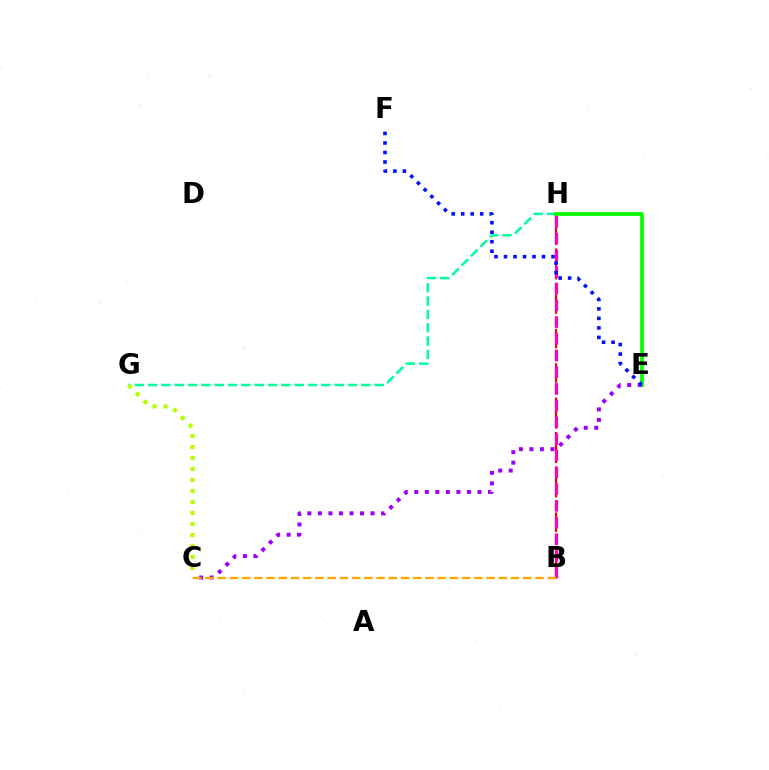{('G', 'H'): [{'color': '#00ff9d', 'line_style': 'dashed', 'thickness': 1.81}], ('E', 'H'): [{'color': '#00b5ff', 'line_style': 'solid', 'thickness': 1.54}, {'color': '#08ff00', 'line_style': 'solid', 'thickness': 2.7}], ('C', 'G'): [{'color': '#b3ff00', 'line_style': 'dotted', 'thickness': 2.99}], ('B', 'H'): [{'color': '#ff0000', 'line_style': 'dashed', 'thickness': 1.56}, {'color': '#ff00bd', 'line_style': 'dashed', 'thickness': 2.27}], ('C', 'E'): [{'color': '#9b00ff', 'line_style': 'dotted', 'thickness': 2.86}], ('B', 'C'): [{'color': '#ffa500', 'line_style': 'dashed', 'thickness': 1.66}], ('E', 'F'): [{'color': '#0010ff', 'line_style': 'dotted', 'thickness': 2.58}]}